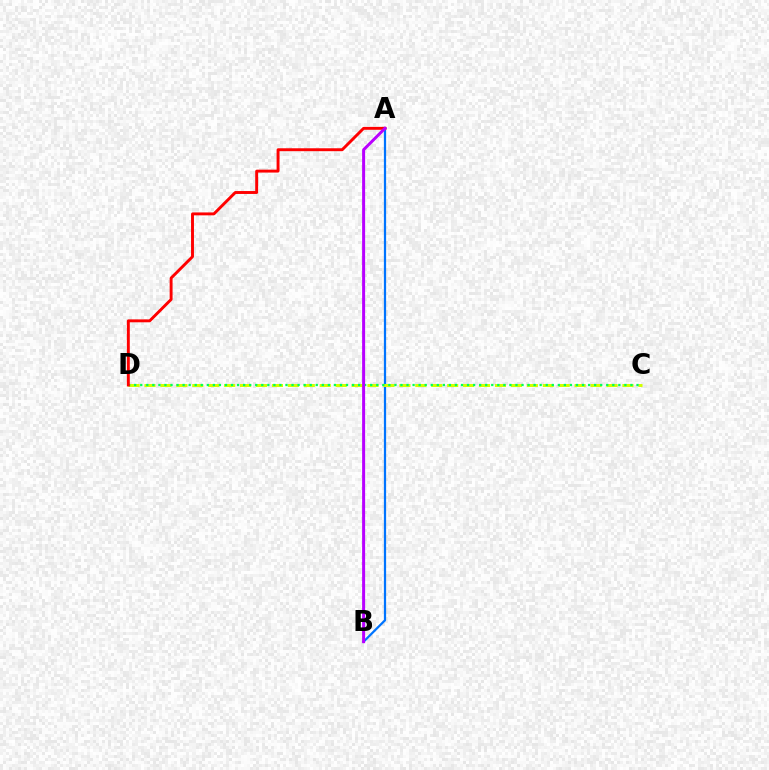{('A', 'B'): [{'color': '#0074ff', 'line_style': 'solid', 'thickness': 1.61}, {'color': '#b900ff', 'line_style': 'solid', 'thickness': 2.16}], ('C', 'D'): [{'color': '#d1ff00', 'line_style': 'dashed', 'thickness': 2.16}, {'color': '#00ff5c', 'line_style': 'dotted', 'thickness': 1.64}], ('A', 'D'): [{'color': '#ff0000', 'line_style': 'solid', 'thickness': 2.1}]}